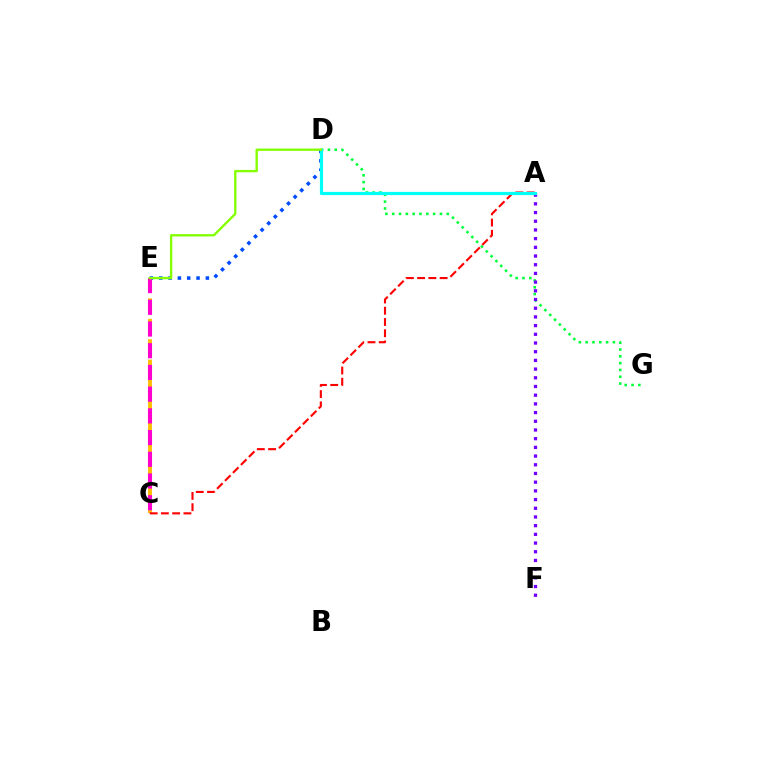{('D', 'E'): [{'color': '#004bff', 'line_style': 'dotted', 'thickness': 2.54}, {'color': '#84ff00', 'line_style': 'solid', 'thickness': 1.71}], ('D', 'G'): [{'color': '#00ff39', 'line_style': 'dotted', 'thickness': 1.85}], ('A', 'F'): [{'color': '#7200ff', 'line_style': 'dotted', 'thickness': 2.36}], ('C', 'E'): [{'color': '#ffbd00', 'line_style': 'dashed', 'thickness': 2.77}, {'color': '#ff00cf', 'line_style': 'dashed', 'thickness': 2.95}], ('A', 'C'): [{'color': '#ff0000', 'line_style': 'dashed', 'thickness': 1.53}], ('A', 'D'): [{'color': '#00fff6', 'line_style': 'solid', 'thickness': 2.31}]}